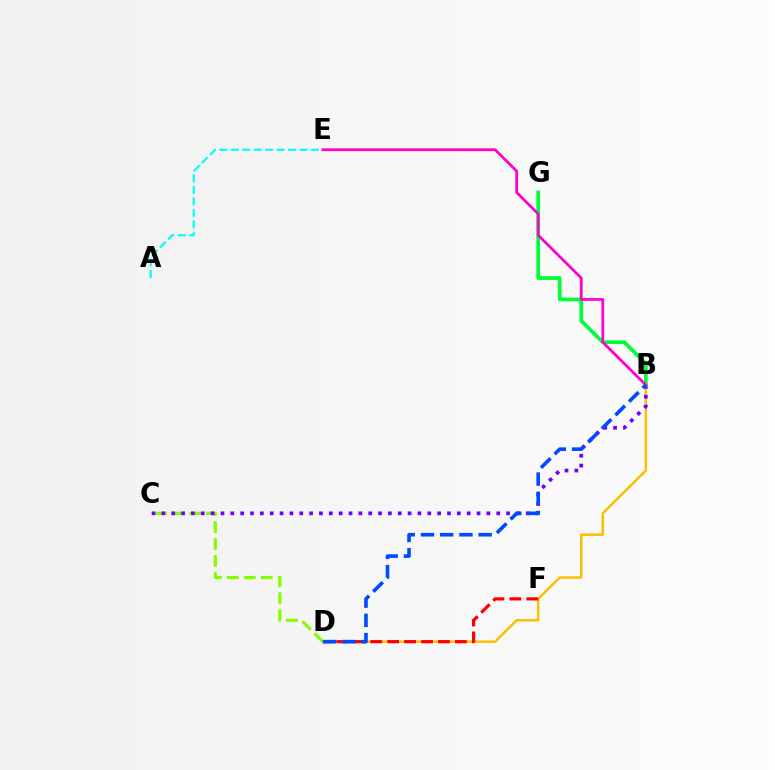{('B', 'D'): [{'color': '#ffbd00', 'line_style': 'solid', 'thickness': 1.77}, {'color': '#004bff', 'line_style': 'dashed', 'thickness': 2.61}], ('C', 'D'): [{'color': '#84ff00', 'line_style': 'dashed', 'thickness': 2.31}], ('B', 'C'): [{'color': '#7200ff', 'line_style': 'dotted', 'thickness': 2.68}], ('A', 'E'): [{'color': '#00fff6', 'line_style': 'dashed', 'thickness': 1.56}], ('B', 'G'): [{'color': '#00ff39', 'line_style': 'solid', 'thickness': 2.69}], ('D', 'F'): [{'color': '#ff0000', 'line_style': 'dashed', 'thickness': 2.3}], ('B', 'E'): [{'color': '#ff00cf', 'line_style': 'solid', 'thickness': 1.98}]}